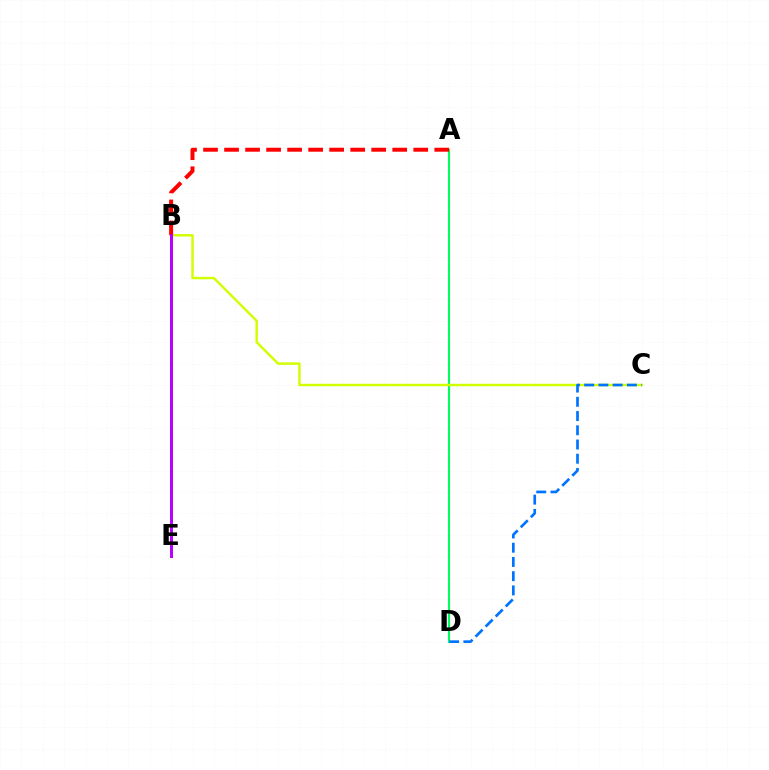{('A', 'D'): [{'color': '#00ff5c', 'line_style': 'solid', 'thickness': 1.53}], ('B', 'C'): [{'color': '#d1ff00', 'line_style': 'solid', 'thickness': 1.76}], ('C', 'D'): [{'color': '#0074ff', 'line_style': 'dashed', 'thickness': 1.93}], ('A', 'B'): [{'color': '#ff0000', 'line_style': 'dashed', 'thickness': 2.86}], ('B', 'E'): [{'color': '#b900ff', 'line_style': 'solid', 'thickness': 2.14}]}